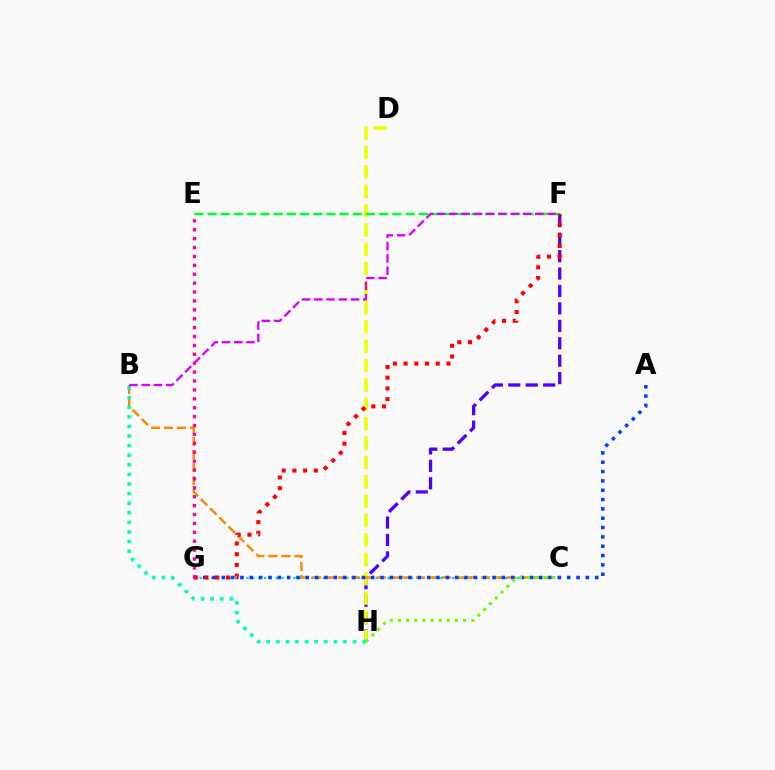{('F', 'H'): [{'color': '#4f00ff', 'line_style': 'dashed', 'thickness': 2.37}], ('D', 'H'): [{'color': '#eeff00', 'line_style': 'dashed', 'thickness': 2.63}], ('C', 'G'): [{'color': '#00c7ff', 'line_style': 'dotted', 'thickness': 1.6}], ('B', 'C'): [{'color': '#ff8800', 'line_style': 'dashed', 'thickness': 1.77}], ('E', 'F'): [{'color': '#00ff27', 'line_style': 'dashed', 'thickness': 1.79}], ('A', 'G'): [{'color': '#003fff', 'line_style': 'dotted', 'thickness': 2.54}], ('B', 'H'): [{'color': '#00ffaf', 'line_style': 'dotted', 'thickness': 2.61}], ('C', 'H'): [{'color': '#66ff00', 'line_style': 'dotted', 'thickness': 2.21}], ('F', 'G'): [{'color': '#ff0000', 'line_style': 'dotted', 'thickness': 2.91}], ('E', 'G'): [{'color': '#ff00a0', 'line_style': 'dotted', 'thickness': 2.42}], ('B', 'F'): [{'color': '#d600ff', 'line_style': 'dashed', 'thickness': 1.66}]}